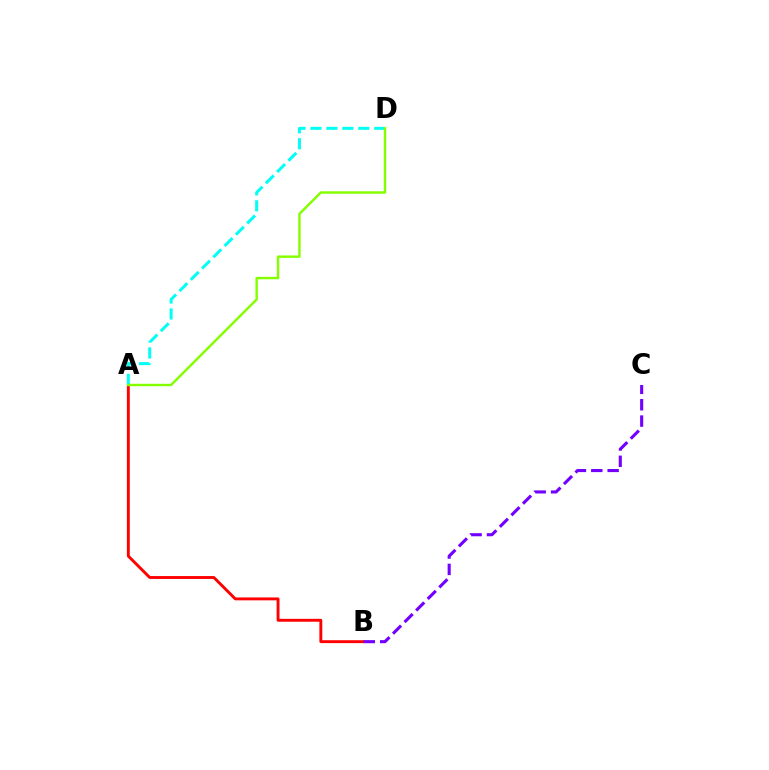{('A', 'B'): [{'color': '#ff0000', 'line_style': 'solid', 'thickness': 2.08}], ('A', 'D'): [{'color': '#00fff6', 'line_style': 'dashed', 'thickness': 2.17}, {'color': '#84ff00', 'line_style': 'solid', 'thickness': 1.75}], ('B', 'C'): [{'color': '#7200ff', 'line_style': 'dashed', 'thickness': 2.22}]}